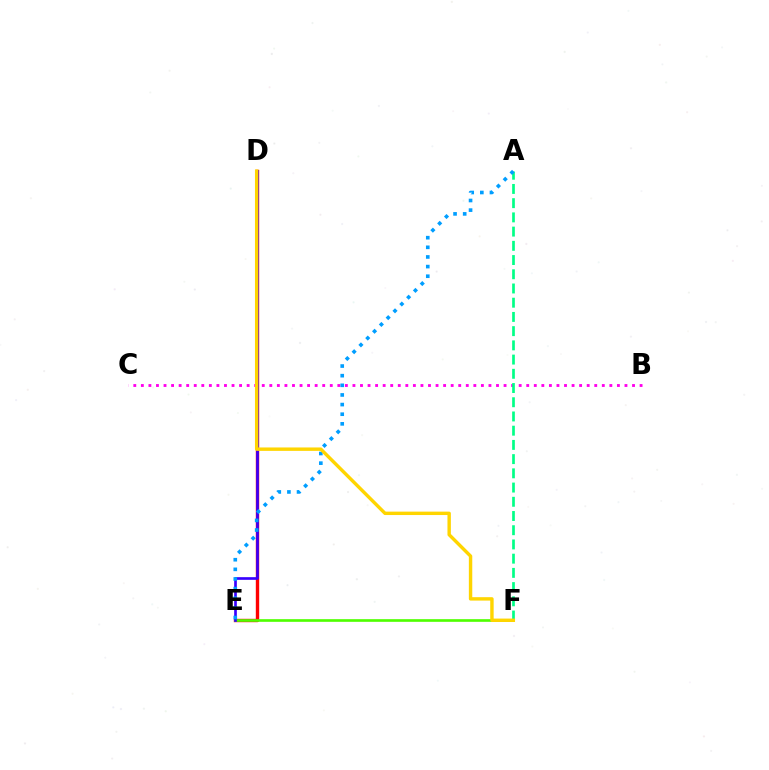{('B', 'C'): [{'color': '#ff00ed', 'line_style': 'dotted', 'thickness': 2.05}], ('D', 'E'): [{'color': '#ff0000', 'line_style': 'solid', 'thickness': 2.43}, {'color': '#3700ff', 'line_style': 'solid', 'thickness': 1.92}], ('E', 'F'): [{'color': '#4fff00', 'line_style': 'solid', 'thickness': 1.92}], ('A', 'F'): [{'color': '#00ff86', 'line_style': 'dashed', 'thickness': 1.93}], ('A', 'E'): [{'color': '#009eff', 'line_style': 'dotted', 'thickness': 2.62}], ('D', 'F'): [{'color': '#ffd500', 'line_style': 'solid', 'thickness': 2.46}]}